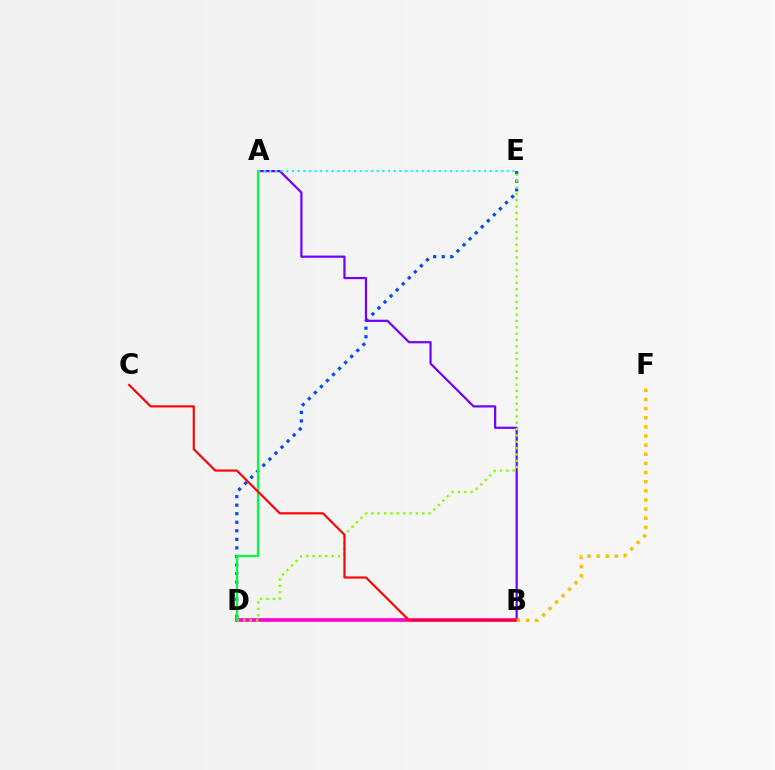{('B', 'D'): [{'color': '#ff00cf', 'line_style': 'solid', 'thickness': 2.63}], ('D', 'E'): [{'color': '#004bff', 'line_style': 'dotted', 'thickness': 2.32}, {'color': '#84ff00', 'line_style': 'dotted', 'thickness': 1.73}], ('A', 'B'): [{'color': '#7200ff', 'line_style': 'solid', 'thickness': 1.59}], ('A', 'E'): [{'color': '#00fff6', 'line_style': 'dotted', 'thickness': 1.54}], ('A', 'D'): [{'color': '#00ff39', 'line_style': 'solid', 'thickness': 1.59}], ('B', 'C'): [{'color': '#ff0000', 'line_style': 'solid', 'thickness': 1.54}], ('B', 'F'): [{'color': '#ffbd00', 'line_style': 'dotted', 'thickness': 2.48}]}